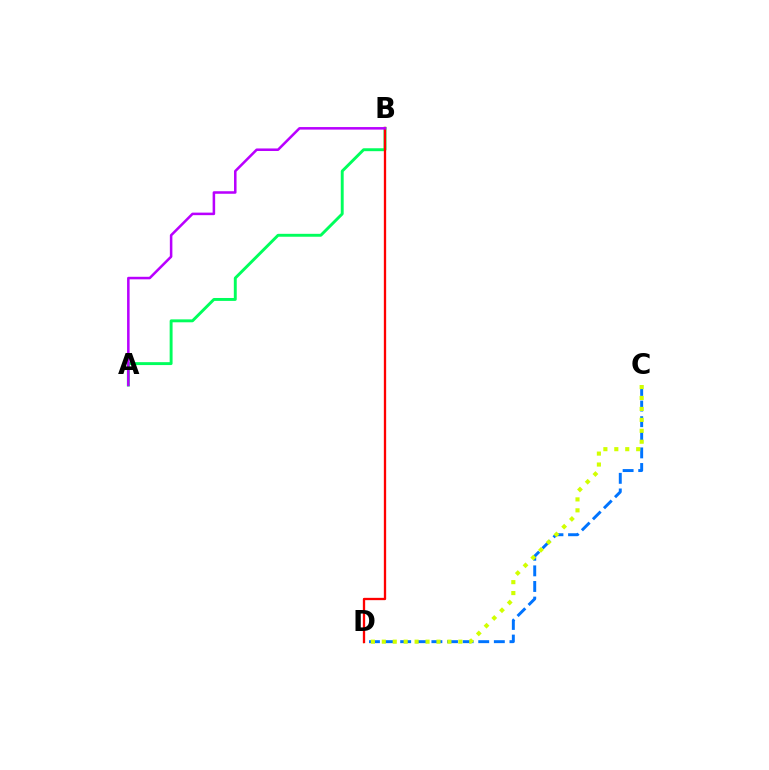{('A', 'B'): [{'color': '#00ff5c', 'line_style': 'solid', 'thickness': 2.1}, {'color': '#b900ff', 'line_style': 'solid', 'thickness': 1.82}], ('C', 'D'): [{'color': '#0074ff', 'line_style': 'dashed', 'thickness': 2.12}, {'color': '#d1ff00', 'line_style': 'dotted', 'thickness': 2.97}], ('B', 'D'): [{'color': '#ff0000', 'line_style': 'solid', 'thickness': 1.66}]}